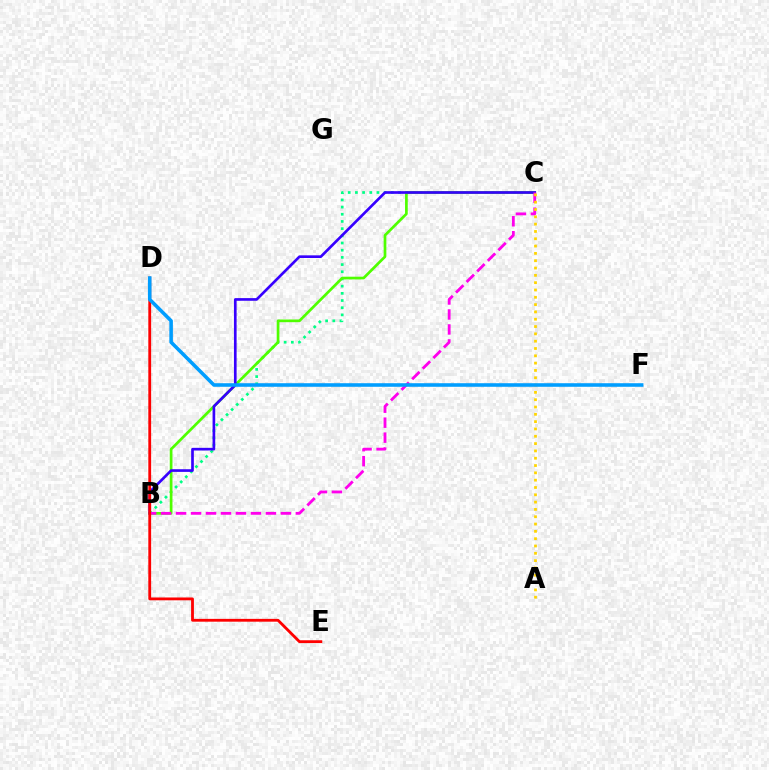{('B', 'C'): [{'color': '#00ff86', 'line_style': 'dotted', 'thickness': 1.95}, {'color': '#4fff00', 'line_style': 'solid', 'thickness': 1.94}, {'color': '#3700ff', 'line_style': 'solid', 'thickness': 1.92}, {'color': '#ff00ed', 'line_style': 'dashed', 'thickness': 2.03}], ('D', 'E'): [{'color': '#ff0000', 'line_style': 'solid', 'thickness': 2.03}], ('A', 'C'): [{'color': '#ffd500', 'line_style': 'dotted', 'thickness': 1.99}], ('D', 'F'): [{'color': '#009eff', 'line_style': 'solid', 'thickness': 2.57}]}